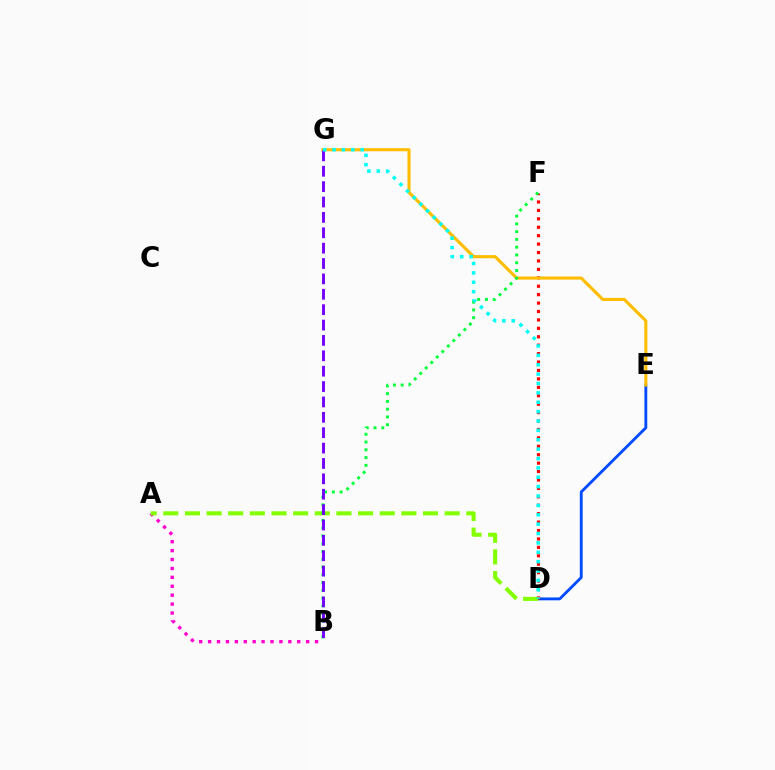{('A', 'B'): [{'color': '#ff00cf', 'line_style': 'dotted', 'thickness': 2.42}], ('D', 'E'): [{'color': '#004bff', 'line_style': 'solid', 'thickness': 2.05}], ('D', 'F'): [{'color': '#ff0000', 'line_style': 'dotted', 'thickness': 2.29}], ('A', 'D'): [{'color': '#84ff00', 'line_style': 'dashed', 'thickness': 2.94}], ('E', 'G'): [{'color': '#ffbd00', 'line_style': 'solid', 'thickness': 2.23}], ('B', 'F'): [{'color': '#00ff39', 'line_style': 'dotted', 'thickness': 2.11}], ('B', 'G'): [{'color': '#7200ff', 'line_style': 'dashed', 'thickness': 2.09}], ('D', 'G'): [{'color': '#00fff6', 'line_style': 'dotted', 'thickness': 2.55}]}